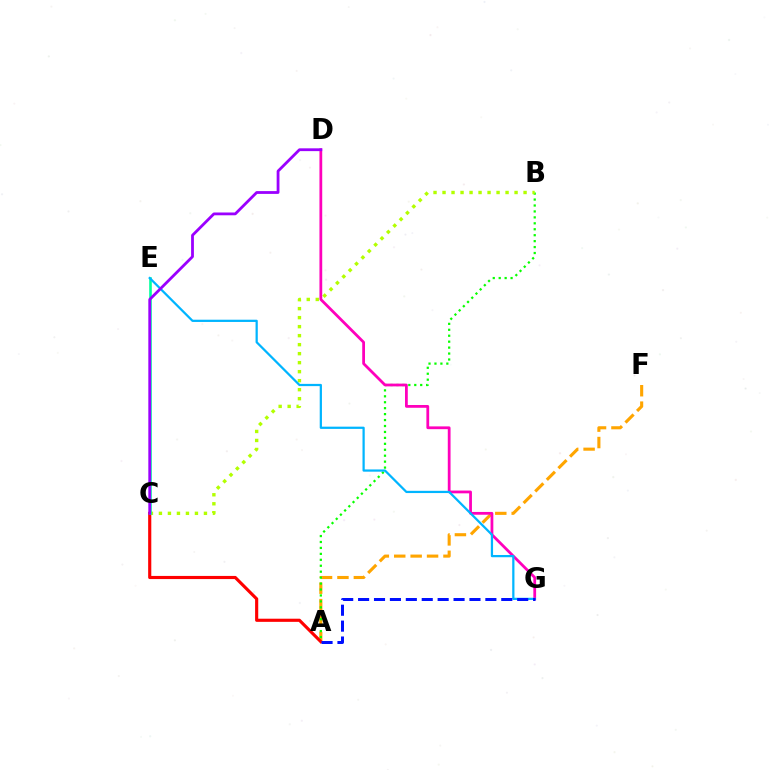{('A', 'F'): [{'color': '#ffa500', 'line_style': 'dashed', 'thickness': 2.23}], ('A', 'C'): [{'color': '#ff0000', 'line_style': 'solid', 'thickness': 2.26}], ('A', 'B'): [{'color': '#08ff00', 'line_style': 'dotted', 'thickness': 1.61}], ('B', 'C'): [{'color': '#b3ff00', 'line_style': 'dotted', 'thickness': 2.45}], ('C', 'E'): [{'color': '#00ff9d', 'line_style': 'solid', 'thickness': 1.88}], ('D', 'G'): [{'color': '#ff00bd', 'line_style': 'solid', 'thickness': 2.0}], ('E', 'G'): [{'color': '#00b5ff', 'line_style': 'solid', 'thickness': 1.61}], ('A', 'G'): [{'color': '#0010ff', 'line_style': 'dashed', 'thickness': 2.16}], ('C', 'D'): [{'color': '#9b00ff', 'line_style': 'solid', 'thickness': 2.01}]}